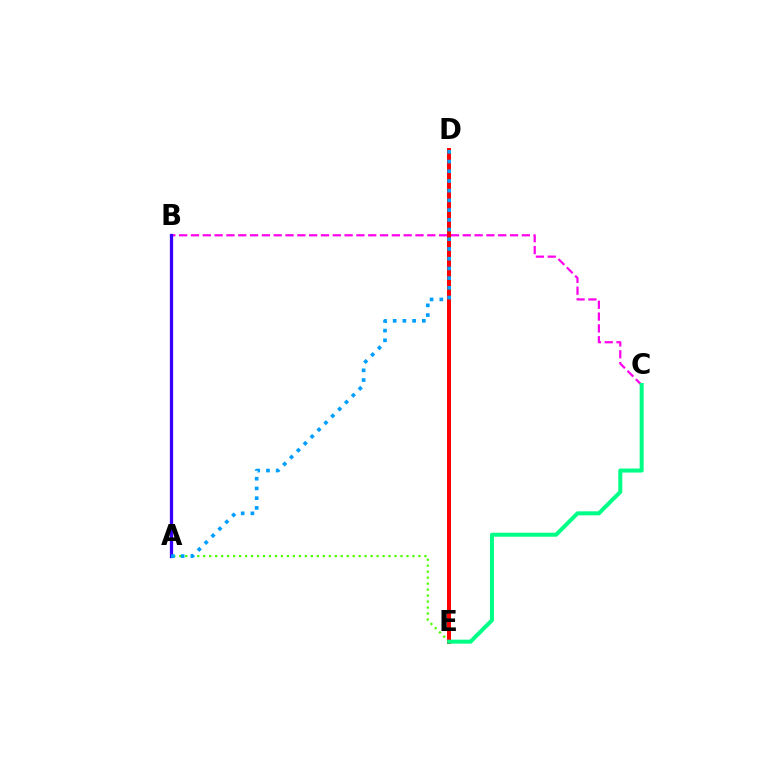{('B', 'C'): [{'color': '#ff00ed', 'line_style': 'dashed', 'thickness': 1.61}], ('A', 'E'): [{'color': '#4fff00', 'line_style': 'dotted', 'thickness': 1.62}], ('A', 'B'): [{'color': '#3700ff', 'line_style': 'solid', 'thickness': 2.35}], ('D', 'E'): [{'color': '#ffd500', 'line_style': 'dotted', 'thickness': 2.59}, {'color': '#ff0000', 'line_style': 'solid', 'thickness': 2.88}], ('A', 'D'): [{'color': '#009eff', 'line_style': 'dotted', 'thickness': 2.64}], ('C', 'E'): [{'color': '#00ff86', 'line_style': 'solid', 'thickness': 2.9}]}